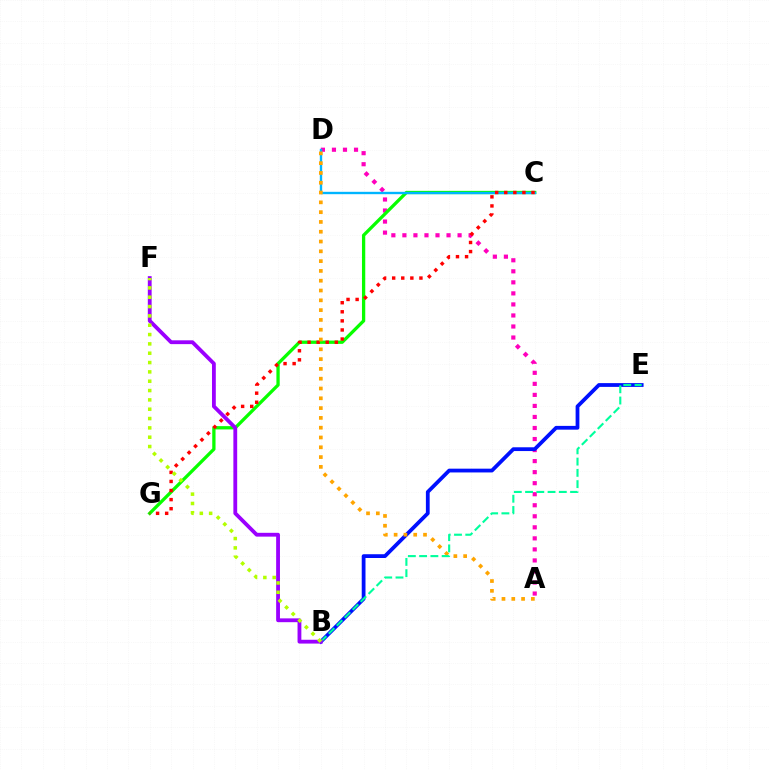{('A', 'D'): [{'color': '#ff00bd', 'line_style': 'dotted', 'thickness': 3.0}, {'color': '#ffa500', 'line_style': 'dotted', 'thickness': 2.66}], ('B', 'E'): [{'color': '#0010ff', 'line_style': 'solid', 'thickness': 2.72}, {'color': '#00ff9d', 'line_style': 'dashed', 'thickness': 1.53}], ('C', 'G'): [{'color': '#08ff00', 'line_style': 'solid', 'thickness': 2.37}, {'color': '#ff0000', 'line_style': 'dotted', 'thickness': 2.47}], ('C', 'D'): [{'color': '#00b5ff', 'line_style': 'solid', 'thickness': 1.7}], ('B', 'F'): [{'color': '#9b00ff', 'line_style': 'solid', 'thickness': 2.74}, {'color': '#b3ff00', 'line_style': 'dotted', 'thickness': 2.54}]}